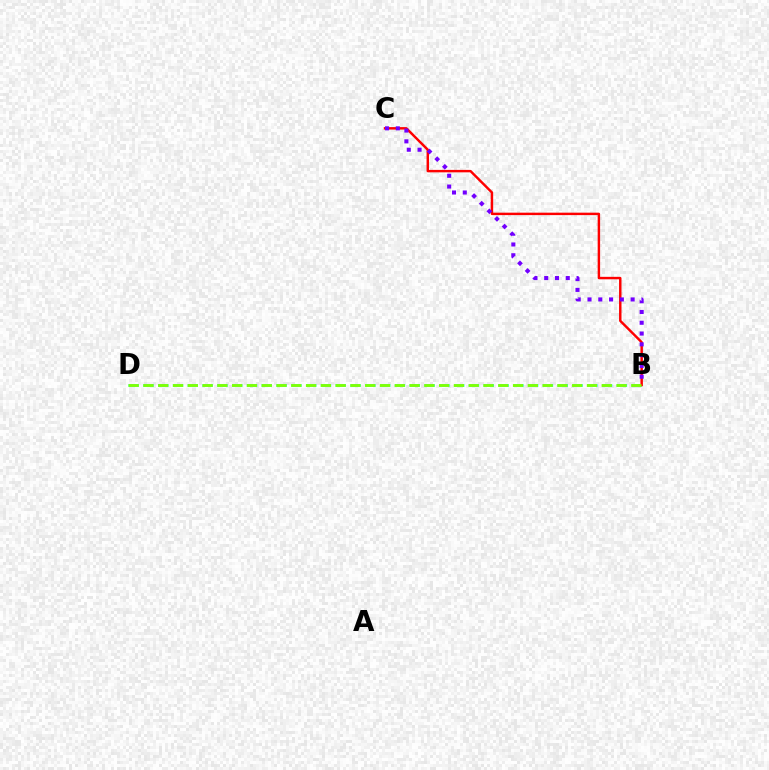{('B', 'D'): [{'color': '#00fff6', 'line_style': 'dashed', 'thickness': 2.01}, {'color': '#84ff00', 'line_style': 'dashed', 'thickness': 2.01}], ('B', 'C'): [{'color': '#ff0000', 'line_style': 'solid', 'thickness': 1.76}, {'color': '#7200ff', 'line_style': 'dotted', 'thickness': 2.93}]}